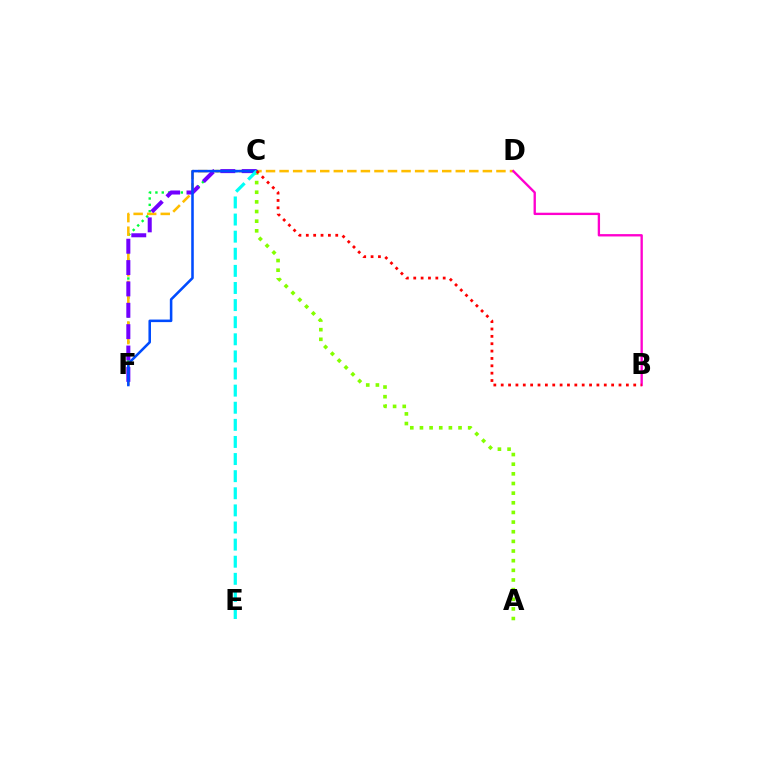{('C', 'F'): [{'color': '#00ff39', 'line_style': 'dotted', 'thickness': 1.72}, {'color': '#7200ff', 'line_style': 'dashed', 'thickness': 2.9}, {'color': '#004bff', 'line_style': 'solid', 'thickness': 1.84}], ('D', 'F'): [{'color': '#ffbd00', 'line_style': 'dashed', 'thickness': 1.84}], ('A', 'C'): [{'color': '#84ff00', 'line_style': 'dotted', 'thickness': 2.62}], ('B', 'D'): [{'color': '#ff00cf', 'line_style': 'solid', 'thickness': 1.69}], ('C', 'E'): [{'color': '#00fff6', 'line_style': 'dashed', 'thickness': 2.32}], ('B', 'C'): [{'color': '#ff0000', 'line_style': 'dotted', 'thickness': 2.0}]}